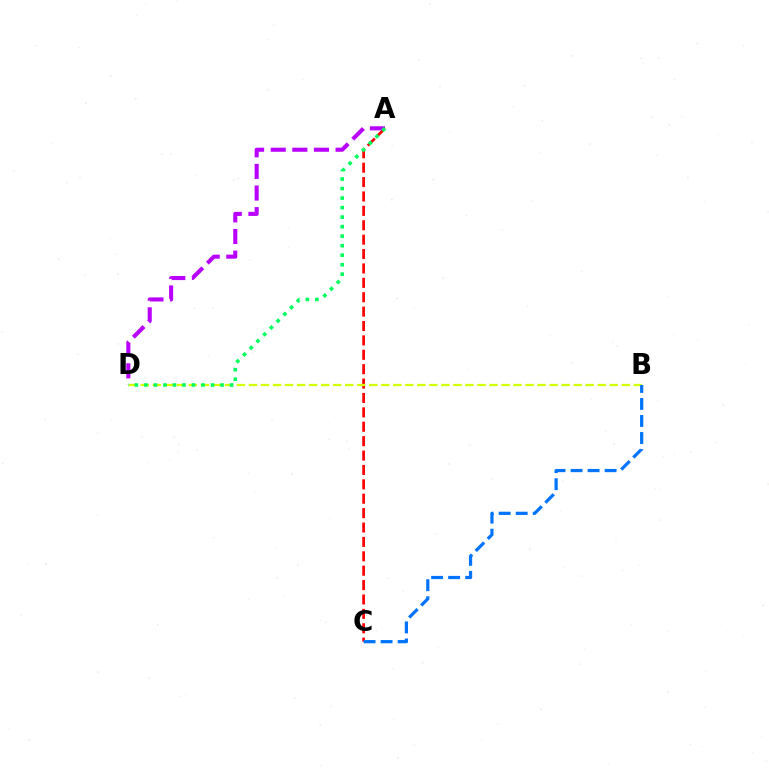{('A', 'C'): [{'color': '#ff0000', 'line_style': 'dashed', 'thickness': 1.96}], ('B', 'D'): [{'color': '#d1ff00', 'line_style': 'dashed', 'thickness': 1.63}], ('A', 'D'): [{'color': '#b900ff', 'line_style': 'dashed', 'thickness': 2.94}, {'color': '#00ff5c', 'line_style': 'dotted', 'thickness': 2.59}], ('B', 'C'): [{'color': '#0074ff', 'line_style': 'dashed', 'thickness': 2.31}]}